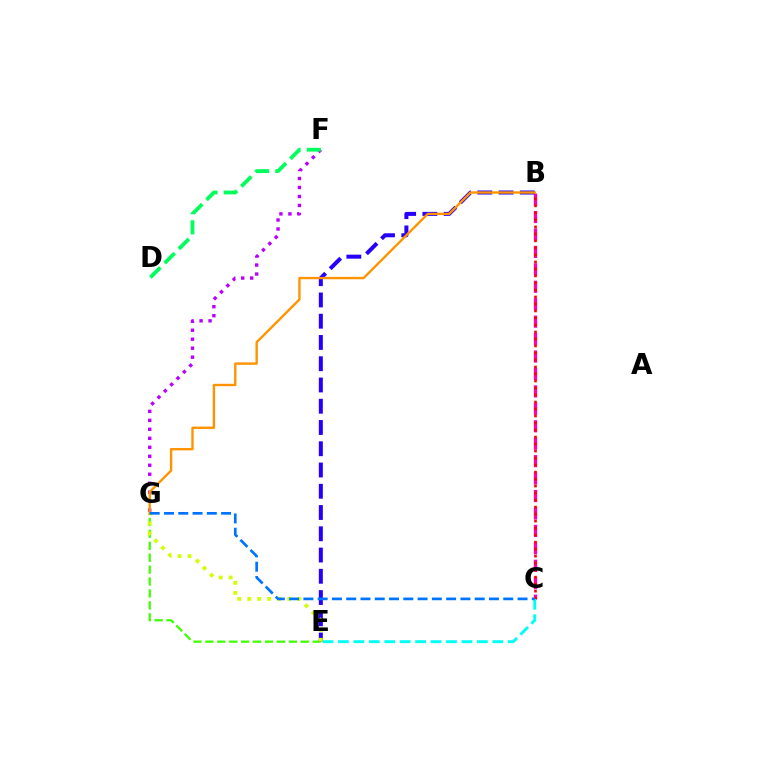{('B', 'C'): [{'color': '#ff00ac', 'line_style': 'dashed', 'thickness': 2.37}, {'color': '#ff0000', 'line_style': 'dotted', 'thickness': 1.9}], ('E', 'G'): [{'color': '#3dff00', 'line_style': 'dashed', 'thickness': 1.62}, {'color': '#d1ff00', 'line_style': 'dotted', 'thickness': 2.72}], ('F', 'G'): [{'color': '#b900ff', 'line_style': 'dotted', 'thickness': 2.44}], ('B', 'E'): [{'color': '#2500ff', 'line_style': 'dashed', 'thickness': 2.89}], ('C', 'E'): [{'color': '#00fff6', 'line_style': 'dashed', 'thickness': 2.1}], ('D', 'F'): [{'color': '#00ff5c', 'line_style': 'dashed', 'thickness': 2.74}], ('B', 'G'): [{'color': '#ff9400', 'line_style': 'solid', 'thickness': 1.72}], ('C', 'G'): [{'color': '#0074ff', 'line_style': 'dashed', 'thickness': 1.94}]}